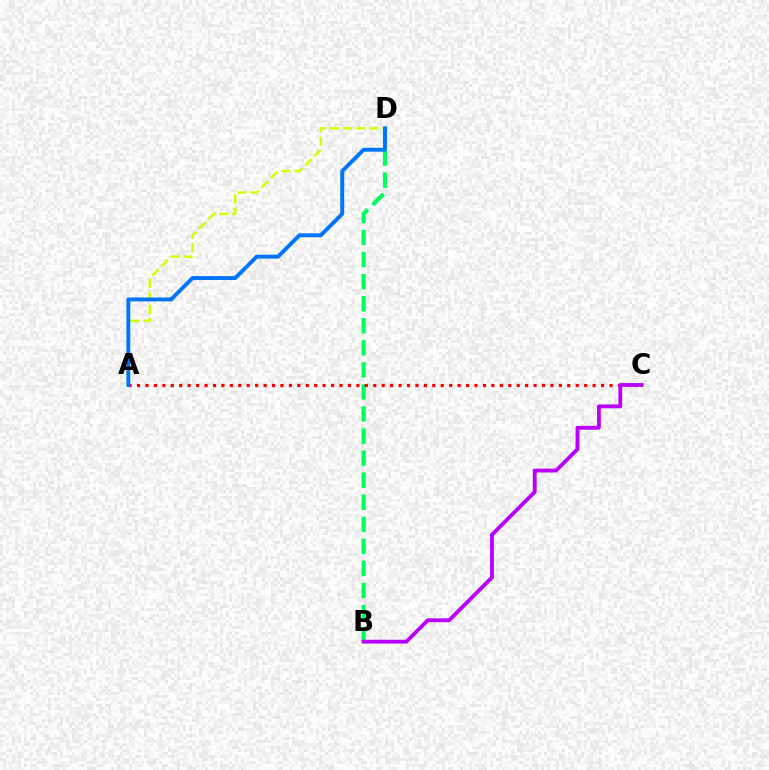{('B', 'D'): [{'color': '#00ff5c', 'line_style': 'dashed', 'thickness': 3.0}], ('A', 'D'): [{'color': '#d1ff00', 'line_style': 'dashed', 'thickness': 1.79}, {'color': '#0074ff', 'line_style': 'solid', 'thickness': 2.81}], ('A', 'C'): [{'color': '#ff0000', 'line_style': 'dotted', 'thickness': 2.29}], ('B', 'C'): [{'color': '#b900ff', 'line_style': 'solid', 'thickness': 2.76}]}